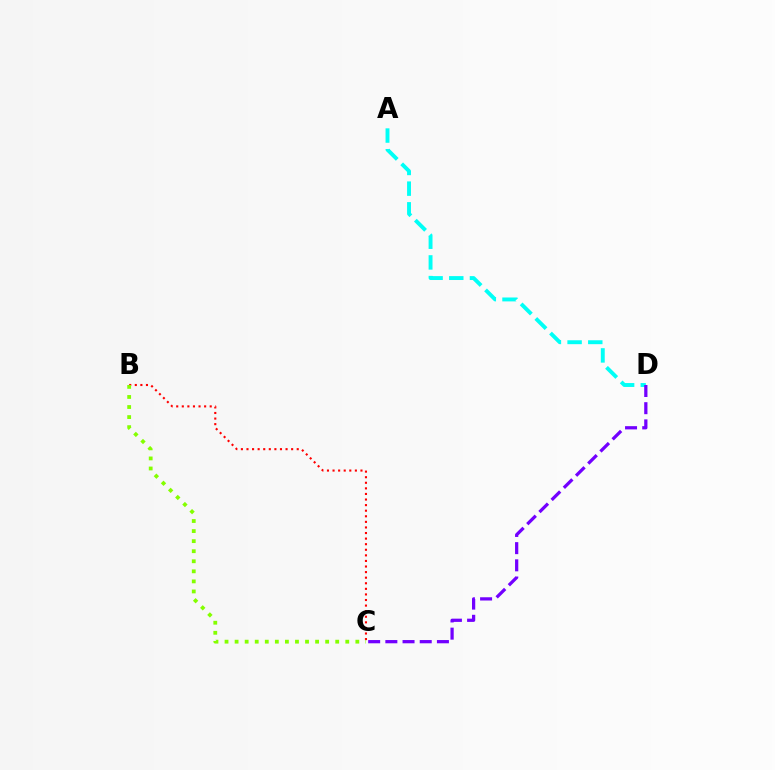{('A', 'D'): [{'color': '#00fff6', 'line_style': 'dashed', 'thickness': 2.81}], ('B', 'C'): [{'color': '#ff0000', 'line_style': 'dotted', 'thickness': 1.52}, {'color': '#84ff00', 'line_style': 'dotted', 'thickness': 2.73}], ('C', 'D'): [{'color': '#7200ff', 'line_style': 'dashed', 'thickness': 2.34}]}